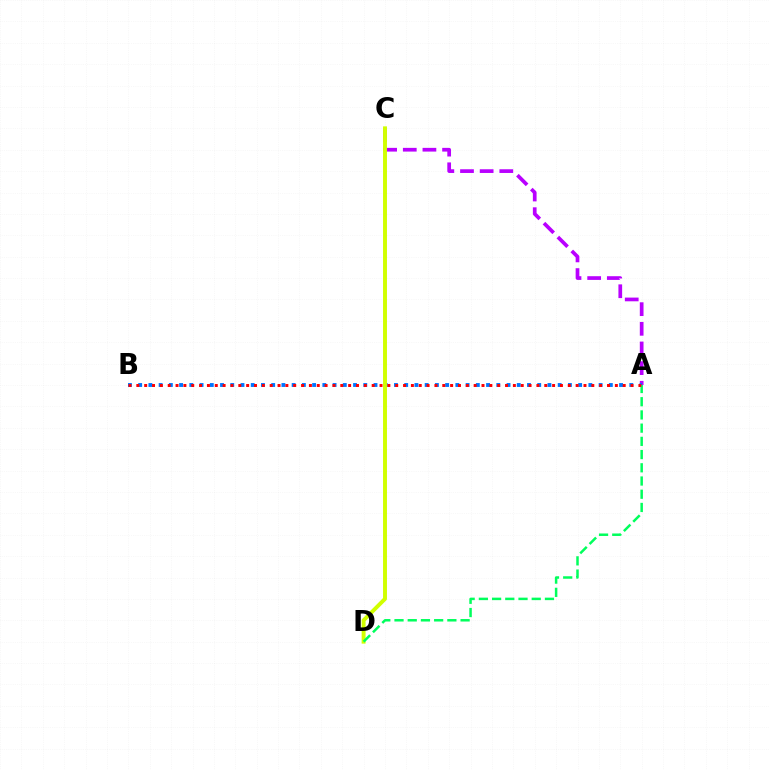{('A', 'C'): [{'color': '#b900ff', 'line_style': 'dashed', 'thickness': 2.67}], ('A', 'B'): [{'color': '#0074ff', 'line_style': 'dotted', 'thickness': 2.78}, {'color': '#ff0000', 'line_style': 'dotted', 'thickness': 2.13}], ('C', 'D'): [{'color': '#d1ff00', 'line_style': 'solid', 'thickness': 2.83}], ('A', 'D'): [{'color': '#00ff5c', 'line_style': 'dashed', 'thickness': 1.8}]}